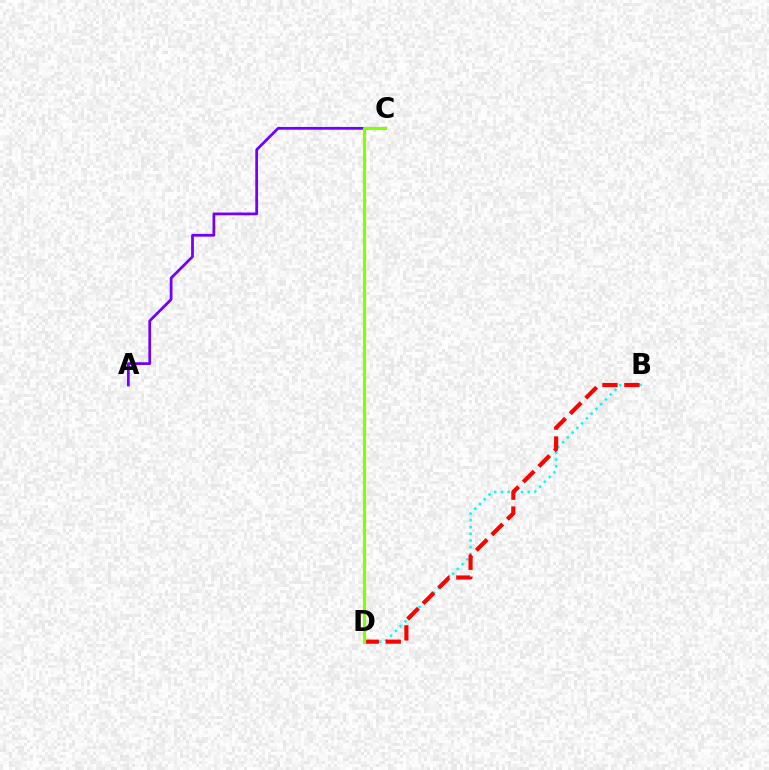{('B', 'D'): [{'color': '#00fff6', 'line_style': 'dotted', 'thickness': 1.83}, {'color': '#ff0000', 'line_style': 'dashed', 'thickness': 2.98}], ('A', 'C'): [{'color': '#7200ff', 'line_style': 'solid', 'thickness': 1.99}], ('C', 'D'): [{'color': '#84ff00', 'line_style': 'solid', 'thickness': 2.27}]}